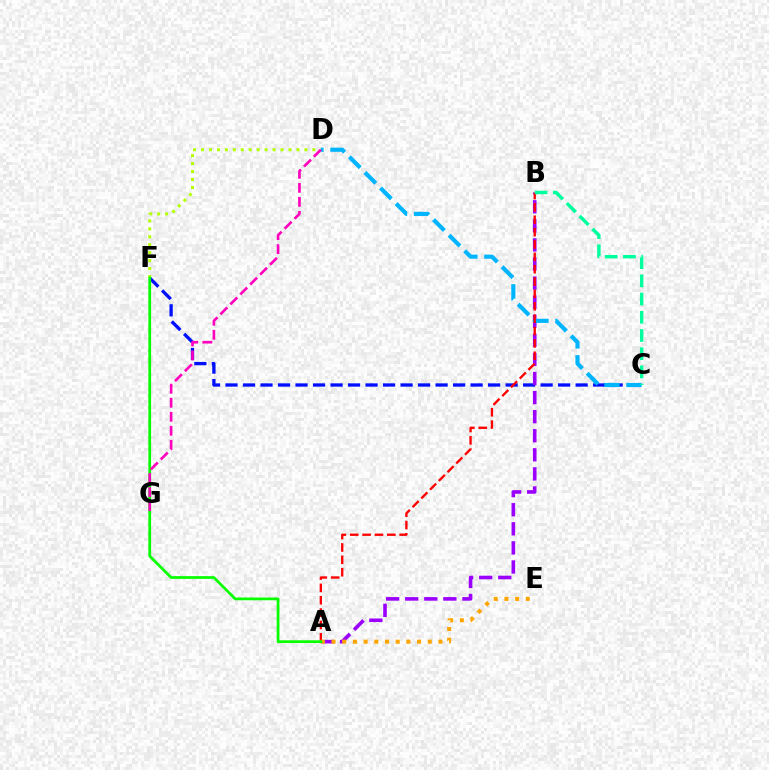{('C', 'F'): [{'color': '#0010ff', 'line_style': 'dashed', 'thickness': 2.38}], ('A', 'B'): [{'color': '#9b00ff', 'line_style': 'dashed', 'thickness': 2.59}, {'color': '#ff0000', 'line_style': 'dashed', 'thickness': 1.68}], ('D', 'F'): [{'color': '#b3ff00', 'line_style': 'dotted', 'thickness': 2.16}], ('C', 'D'): [{'color': '#00b5ff', 'line_style': 'dashed', 'thickness': 2.99}], ('B', 'C'): [{'color': '#00ff9d', 'line_style': 'dashed', 'thickness': 2.47}], ('A', 'E'): [{'color': '#ffa500', 'line_style': 'dotted', 'thickness': 2.9}], ('A', 'F'): [{'color': '#08ff00', 'line_style': 'solid', 'thickness': 1.99}], ('D', 'G'): [{'color': '#ff00bd', 'line_style': 'dashed', 'thickness': 1.91}]}